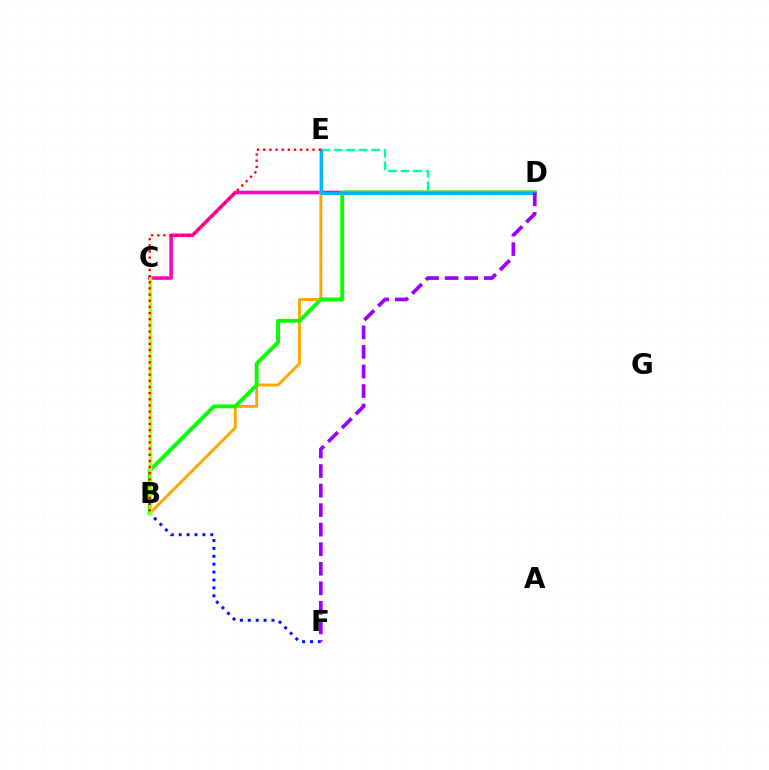{('C', 'D'): [{'color': '#ff00bd', 'line_style': 'solid', 'thickness': 2.55}], ('B', 'F'): [{'color': '#0010ff', 'line_style': 'dotted', 'thickness': 2.14}], ('D', 'E'): [{'color': '#00ff9d', 'line_style': 'dashed', 'thickness': 1.71}, {'color': '#00b5ff', 'line_style': 'solid', 'thickness': 2.15}], ('B', 'E'): [{'color': '#ffa500', 'line_style': 'solid', 'thickness': 2.08}, {'color': '#ff0000', 'line_style': 'dotted', 'thickness': 1.67}], ('B', 'D'): [{'color': '#08ff00', 'line_style': 'solid', 'thickness': 2.8}], ('B', 'C'): [{'color': '#b3ff00', 'line_style': 'solid', 'thickness': 2.47}], ('D', 'F'): [{'color': '#9b00ff', 'line_style': 'dashed', 'thickness': 2.66}]}